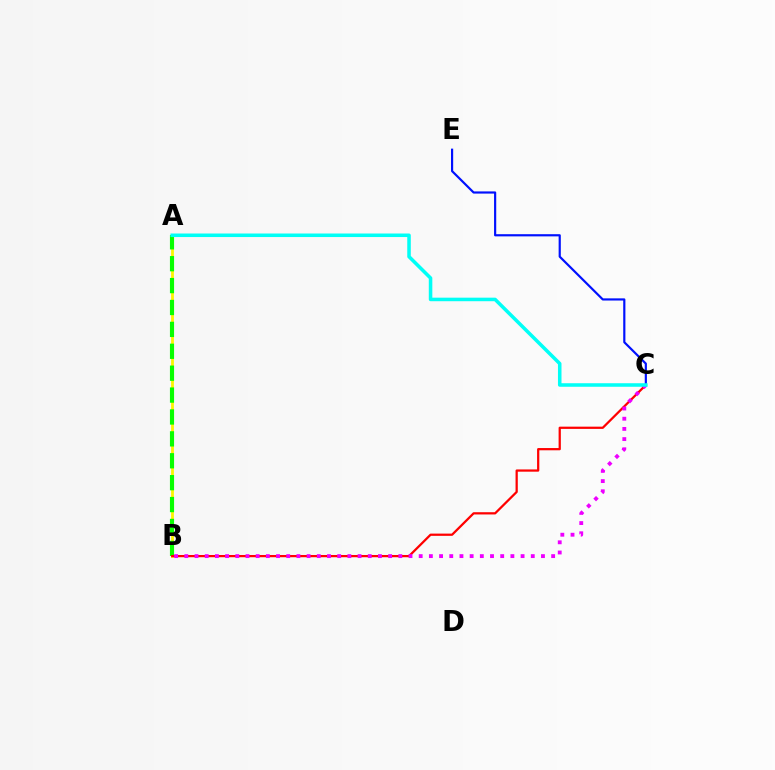{('C', 'E'): [{'color': '#0010ff', 'line_style': 'solid', 'thickness': 1.57}], ('A', 'B'): [{'color': '#fcf500', 'line_style': 'solid', 'thickness': 2.01}, {'color': '#08ff00', 'line_style': 'dashed', 'thickness': 2.97}], ('B', 'C'): [{'color': '#ff0000', 'line_style': 'solid', 'thickness': 1.62}, {'color': '#ee00ff', 'line_style': 'dotted', 'thickness': 2.77}], ('A', 'C'): [{'color': '#00fff6', 'line_style': 'solid', 'thickness': 2.55}]}